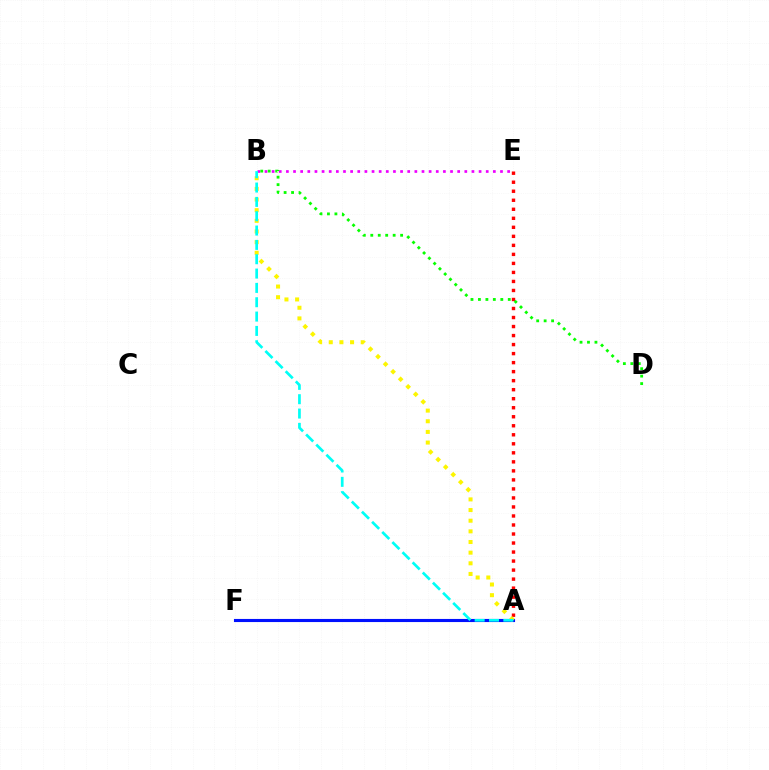{('A', 'F'): [{'color': '#0010ff', 'line_style': 'solid', 'thickness': 2.24}], ('B', 'E'): [{'color': '#ee00ff', 'line_style': 'dotted', 'thickness': 1.94}], ('A', 'E'): [{'color': '#ff0000', 'line_style': 'dotted', 'thickness': 2.45}], ('A', 'B'): [{'color': '#fcf500', 'line_style': 'dotted', 'thickness': 2.89}, {'color': '#00fff6', 'line_style': 'dashed', 'thickness': 1.95}], ('B', 'D'): [{'color': '#08ff00', 'line_style': 'dotted', 'thickness': 2.03}]}